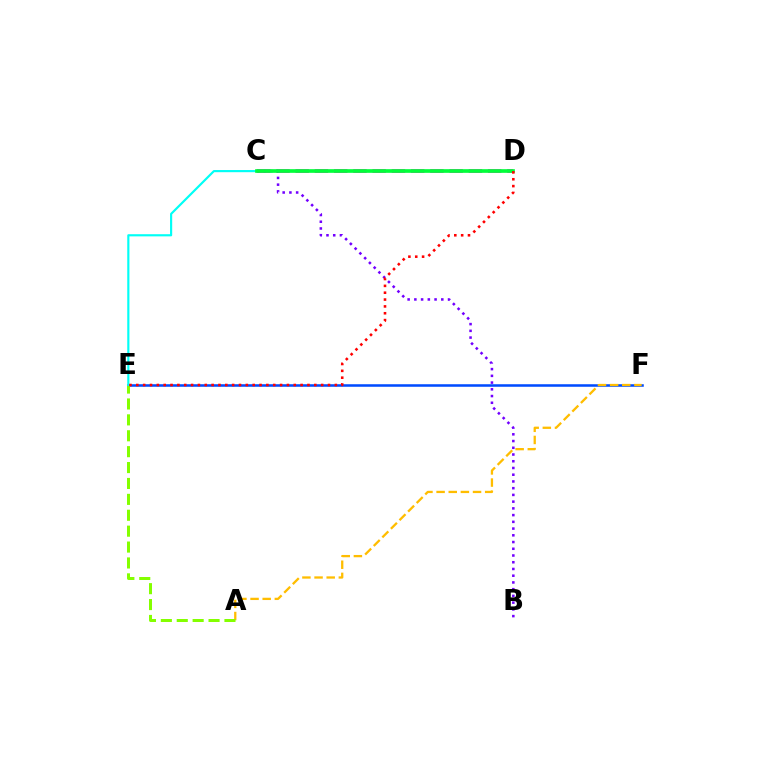{('E', 'F'): [{'color': '#004bff', 'line_style': 'solid', 'thickness': 1.83}], ('C', 'D'): [{'color': '#ff00cf', 'line_style': 'dashed', 'thickness': 2.61}, {'color': '#00ff39', 'line_style': 'solid', 'thickness': 2.65}], ('A', 'F'): [{'color': '#ffbd00', 'line_style': 'dashed', 'thickness': 1.65}], ('A', 'E'): [{'color': '#84ff00', 'line_style': 'dashed', 'thickness': 2.16}], ('B', 'C'): [{'color': '#7200ff', 'line_style': 'dotted', 'thickness': 1.83}], ('C', 'E'): [{'color': '#00fff6', 'line_style': 'solid', 'thickness': 1.55}], ('D', 'E'): [{'color': '#ff0000', 'line_style': 'dotted', 'thickness': 1.86}]}